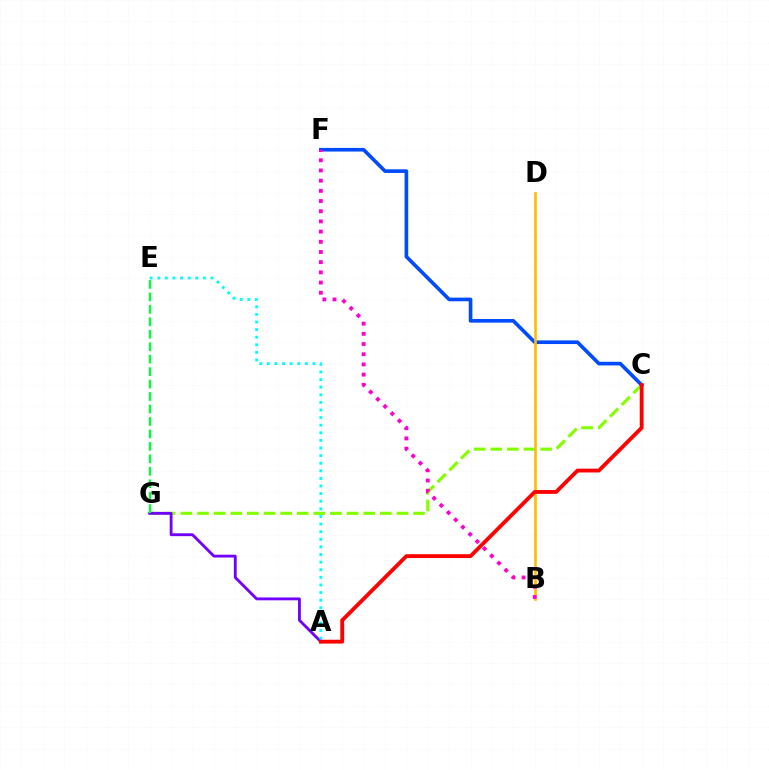{('C', 'G'): [{'color': '#84ff00', 'line_style': 'dashed', 'thickness': 2.26}], ('C', 'F'): [{'color': '#004bff', 'line_style': 'solid', 'thickness': 2.62}], ('B', 'D'): [{'color': '#ffbd00', 'line_style': 'solid', 'thickness': 1.92}], ('A', 'G'): [{'color': '#7200ff', 'line_style': 'solid', 'thickness': 2.05}], ('A', 'E'): [{'color': '#00fff6', 'line_style': 'dotted', 'thickness': 2.07}], ('E', 'G'): [{'color': '#00ff39', 'line_style': 'dashed', 'thickness': 1.69}], ('B', 'F'): [{'color': '#ff00cf', 'line_style': 'dotted', 'thickness': 2.77}], ('A', 'C'): [{'color': '#ff0000', 'line_style': 'solid', 'thickness': 2.76}]}